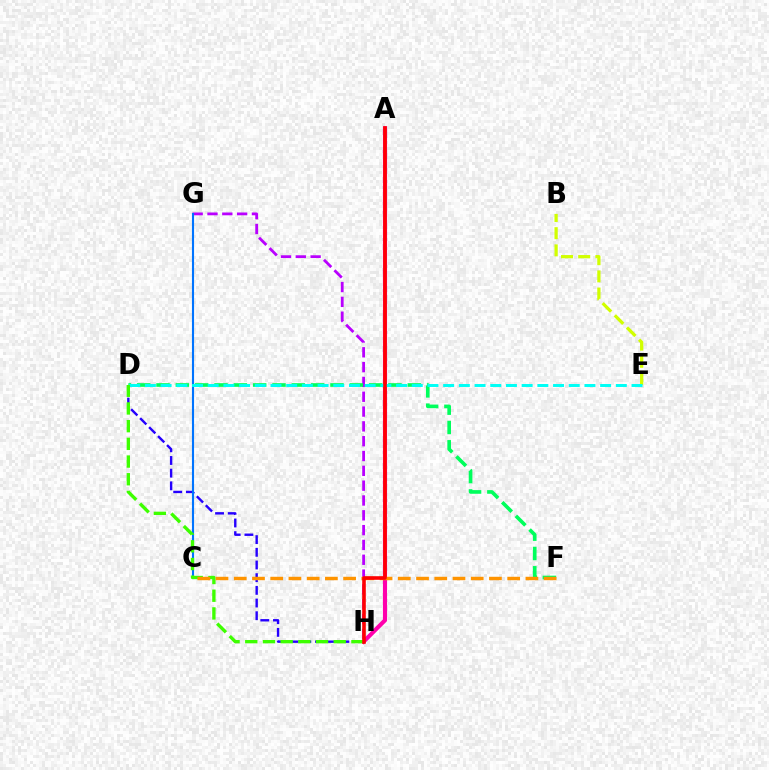{('D', 'H'): [{'color': '#2500ff', 'line_style': 'dashed', 'thickness': 1.72}, {'color': '#3dff00', 'line_style': 'dashed', 'thickness': 2.4}], ('G', 'H'): [{'color': '#b900ff', 'line_style': 'dashed', 'thickness': 2.01}], ('C', 'G'): [{'color': '#0074ff', 'line_style': 'solid', 'thickness': 1.52}], ('B', 'E'): [{'color': '#d1ff00', 'line_style': 'dashed', 'thickness': 2.34}], ('A', 'H'): [{'color': '#ff00ac', 'line_style': 'solid', 'thickness': 2.97}, {'color': '#ff0000', 'line_style': 'solid', 'thickness': 2.59}], ('D', 'F'): [{'color': '#00ff5c', 'line_style': 'dashed', 'thickness': 2.63}], ('D', 'E'): [{'color': '#00fff6', 'line_style': 'dashed', 'thickness': 2.13}], ('C', 'F'): [{'color': '#ff9400', 'line_style': 'dashed', 'thickness': 2.48}]}